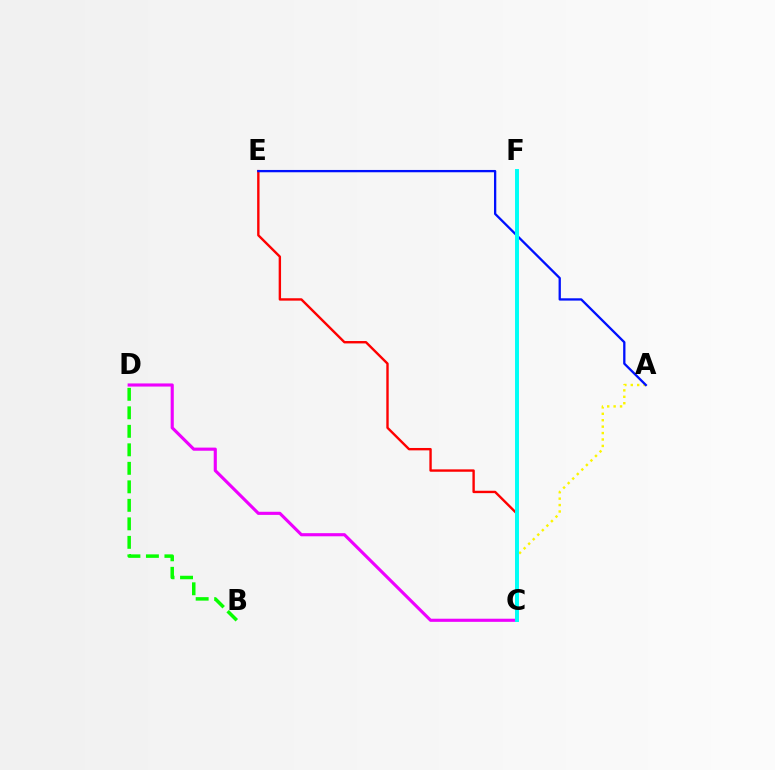{('A', 'C'): [{'color': '#fcf500', 'line_style': 'dotted', 'thickness': 1.74}], ('C', 'E'): [{'color': '#ff0000', 'line_style': 'solid', 'thickness': 1.72}], ('A', 'E'): [{'color': '#0010ff', 'line_style': 'solid', 'thickness': 1.66}], ('B', 'D'): [{'color': '#08ff00', 'line_style': 'dashed', 'thickness': 2.51}], ('C', 'D'): [{'color': '#ee00ff', 'line_style': 'solid', 'thickness': 2.25}], ('C', 'F'): [{'color': '#00fff6', 'line_style': 'solid', 'thickness': 2.85}]}